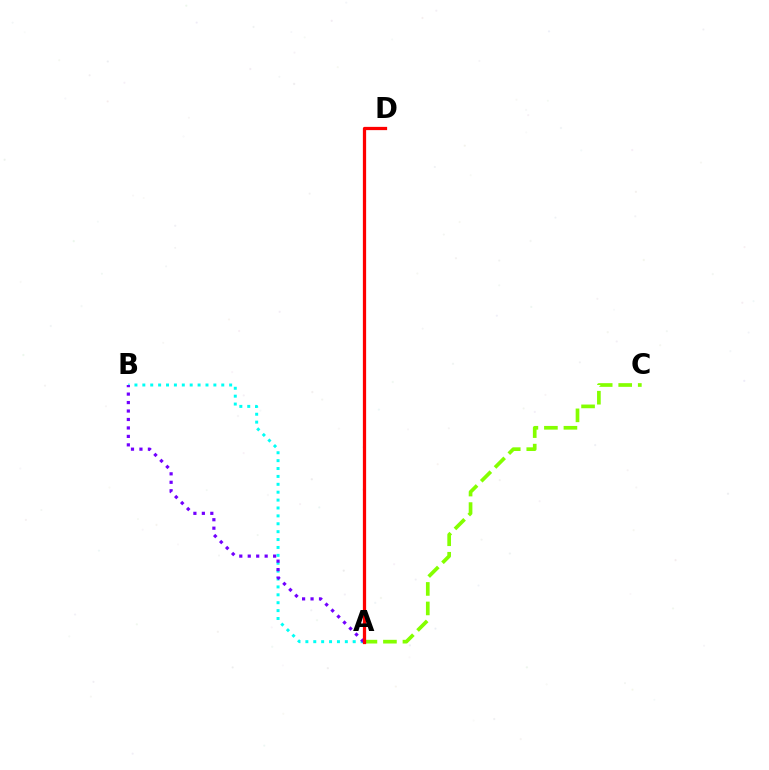{('A', 'B'): [{'color': '#00fff6', 'line_style': 'dotted', 'thickness': 2.14}, {'color': '#7200ff', 'line_style': 'dotted', 'thickness': 2.3}], ('A', 'C'): [{'color': '#84ff00', 'line_style': 'dashed', 'thickness': 2.65}], ('A', 'D'): [{'color': '#ff0000', 'line_style': 'solid', 'thickness': 2.34}]}